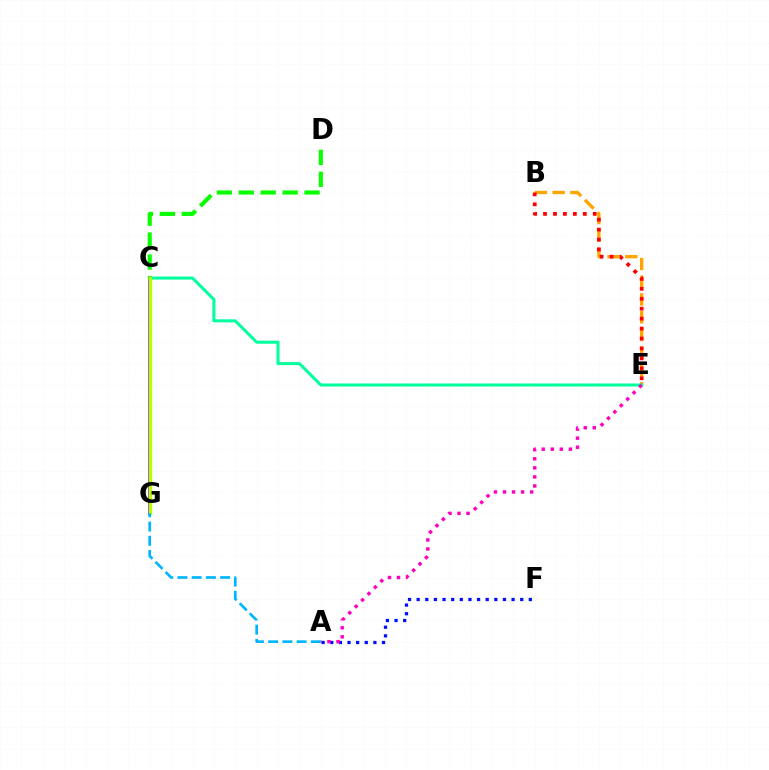{('B', 'E'): [{'color': '#ffa500', 'line_style': 'dashed', 'thickness': 2.41}, {'color': '#ff0000', 'line_style': 'dotted', 'thickness': 2.7}], ('A', 'F'): [{'color': '#0010ff', 'line_style': 'dotted', 'thickness': 2.34}], ('C', 'G'): [{'color': '#9b00ff', 'line_style': 'solid', 'thickness': 2.59}, {'color': '#b3ff00', 'line_style': 'solid', 'thickness': 2.5}], ('C', 'E'): [{'color': '#00ff9d', 'line_style': 'solid', 'thickness': 2.18}], ('C', 'D'): [{'color': '#08ff00', 'line_style': 'dashed', 'thickness': 2.98}], ('A', 'E'): [{'color': '#ff00bd', 'line_style': 'dotted', 'thickness': 2.46}], ('A', 'G'): [{'color': '#00b5ff', 'line_style': 'dashed', 'thickness': 1.93}]}